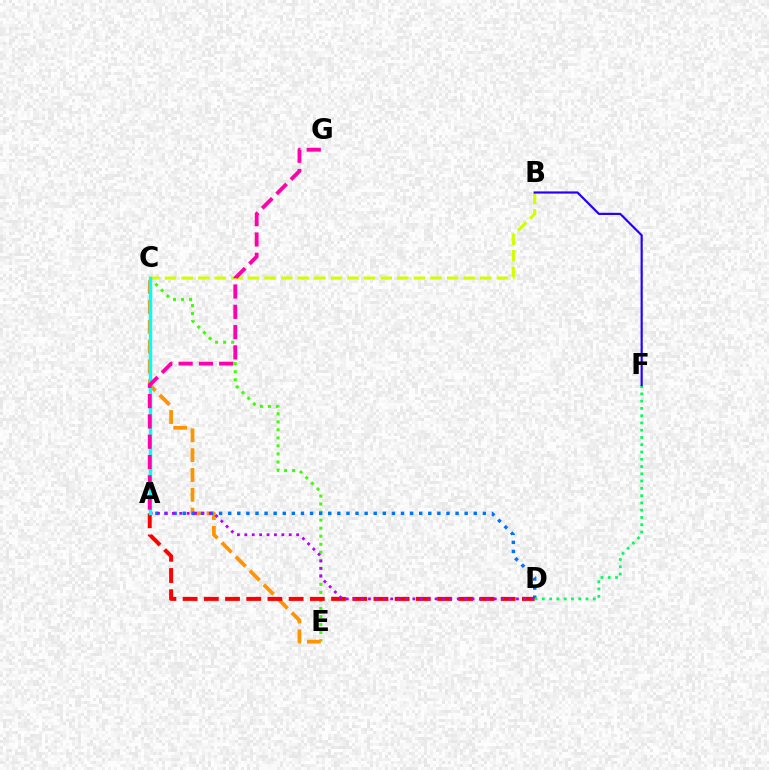{('C', 'E'): [{'color': '#3dff00', 'line_style': 'dotted', 'thickness': 2.18}, {'color': '#ff9400', 'line_style': 'dashed', 'thickness': 2.69}], ('A', 'D'): [{'color': '#0074ff', 'line_style': 'dotted', 'thickness': 2.47}, {'color': '#ff0000', 'line_style': 'dashed', 'thickness': 2.88}, {'color': '#b900ff', 'line_style': 'dotted', 'thickness': 2.01}], ('D', 'F'): [{'color': '#00ff5c', 'line_style': 'dotted', 'thickness': 1.98}], ('B', 'C'): [{'color': '#d1ff00', 'line_style': 'dashed', 'thickness': 2.25}], ('B', 'F'): [{'color': '#2500ff', 'line_style': 'solid', 'thickness': 1.57}], ('A', 'C'): [{'color': '#00fff6', 'line_style': 'solid', 'thickness': 2.45}], ('A', 'G'): [{'color': '#ff00ac', 'line_style': 'dashed', 'thickness': 2.76}]}